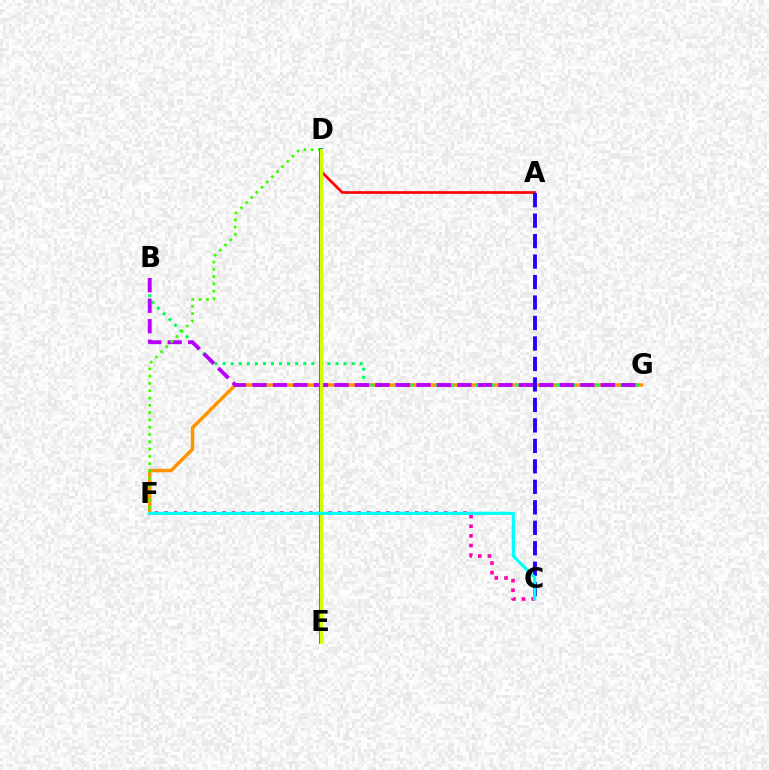{('F', 'G'): [{'color': '#ff9400', 'line_style': 'solid', 'thickness': 2.5}], ('A', 'D'): [{'color': '#ff0000', 'line_style': 'solid', 'thickness': 1.93}], ('B', 'G'): [{'color': '#00ff5c', 'line_style': 'dotted', 'thickness': 2.19}, {'color': '#b900ff', 'line_style': 'dashed', 'thickness': 2.78}], ('A', 'C'): [{'color': '#2500ff', 'line_style': 'dashed', 'thickness': 2.78}], ('C', 'F'): [{'color': '#ff00ac', 'line_style': 'dotted', 'thickness': 2.62}, {'color': '#00fff6', 'line_style': 'solid', 'thickness': 2.25}], ('D', 'F'): [{'color': '#3dff00', 'line_style': 'dotted', 'thickness': 1.98}], ('D', 'E'): [{'color': '#0074ff', 'line_style': 'solid', 'thickness': 2.85}, {'color': '#d1ff00', 'line_style': 'solid', 'thickness': 2.39}]}